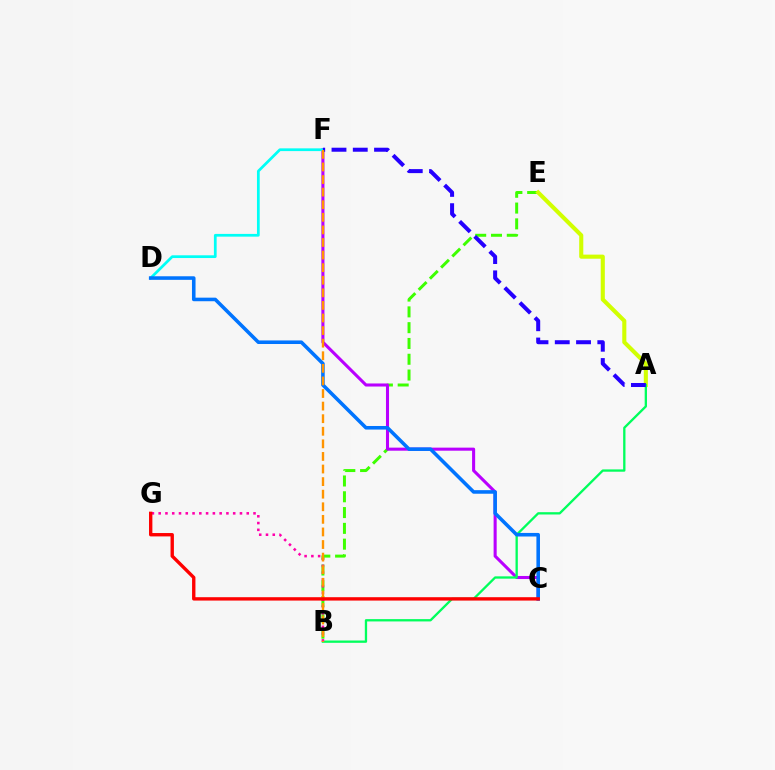{('B', 'E'): [{'color': '#3dff00', 'line_style': 'dashed', 'thickness': 2.15}], ('C', 'F'): [{'color': '#b900ff', 'line_style': 'solid', 'thickness': 2.21}], ('A', 'E'): [{'color': '#d1ff00', 'line_style': 'solid', 'thickness': 2.95}], ('D', 'F'): [{'color': '#00fff6', 'line_style': 'solid', 'thickness': 1.97}], ('A', 'B'): [{'color': '#00ff5c', 'line_style': 'solid', 'thickness': 1.66}], ('C', 'D'): [{'color': '#0074ff', 'line_style': 'solid', 'thickness': 2.57}], ('A', 'F'): [{'color': '#2500ff', 'line_style': 'dashed', 'thickness': 2.89}], ('B', 'G'): [{'color': '#ff00ac', 'line_style': 'dotted', 'thickness': 1.84}], ('B', 'F'): [{'color': '#ff9400', 'line_style': 'dashed', 'thickness': 1.71}], ('C', 'G'): [{'color': '#ff0000', 'line_style': 'solid', 'thickness': 2.42}]}